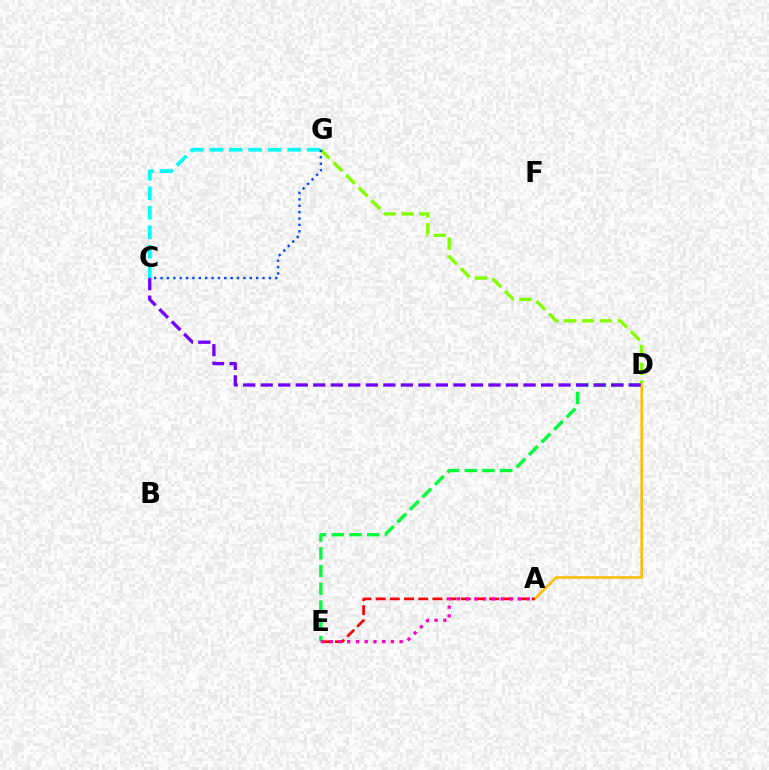{('D', 'E'): [{'color': '#00ff39', 'line_style': 'dashed', 'thickness': 2.41}], ('D', 'G'): [{'color': '#84ff00', 'line_style': 'dashed', 'thickness': 2.42}], ('A', 'D'): [{'color': '#ffbd00', 'line_style': 'solid', 'thickness': 1.86}], ('C', 'G'): [{'color': '#00fff6', 'line_style': 'dashed', 'thickness': 2.65}, {'color': '#004bff', 'line_style': 'dotted', 'thickness': 1.73}], ('A', 'E'): [{'color': '#ff0000', 'line_style': 'dashed', 'thickness': 1.93}, {'color': '#ff00cf', 'line_style': 'dotted', 'thickness': 2.38}], ('C', 'D'): [{'color': '#7200ff', 'line_style': 'dashed', 'thickness': 2.38}]}